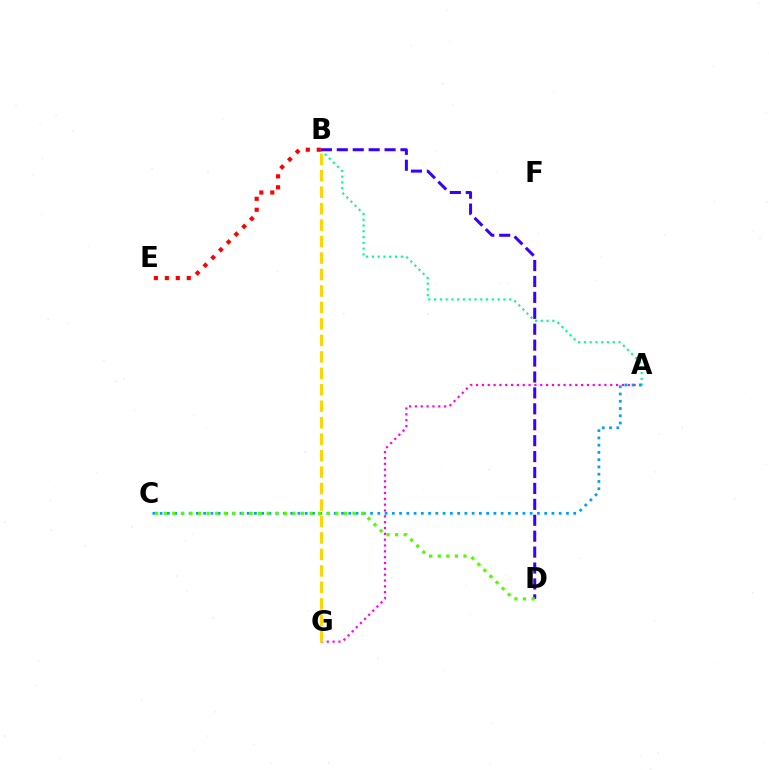{('A', 'G'): [{'color': '#ff00ed', 'line_style': 'dotted', 'thickness': 1.59}], ('A', 'B'): [{'color': '#00ff86', 'line_style': 'dotted', 'thickness': 1.57}], ('B', 'E'): [{'color': '#ff0000', 'line_style': 'dotted', 'thickness': 2.98}], ('B', 'G'): [{'color': '#ffd500', 'line_style': 'dashed', 'thickness': 2.24}], ('B', 'D'): [{'color': '#3700ff', 'line_style': 'dashed', 'thickness': 2.16}], ('A', 'C'): [{'color': '#009eff', 'line_style': 'dotted', 'thickness': 1.97}], ('C', 'D'): [{'color': '#4fff00', 'line_style': 'dotted', 'thickness': 2.33}]}